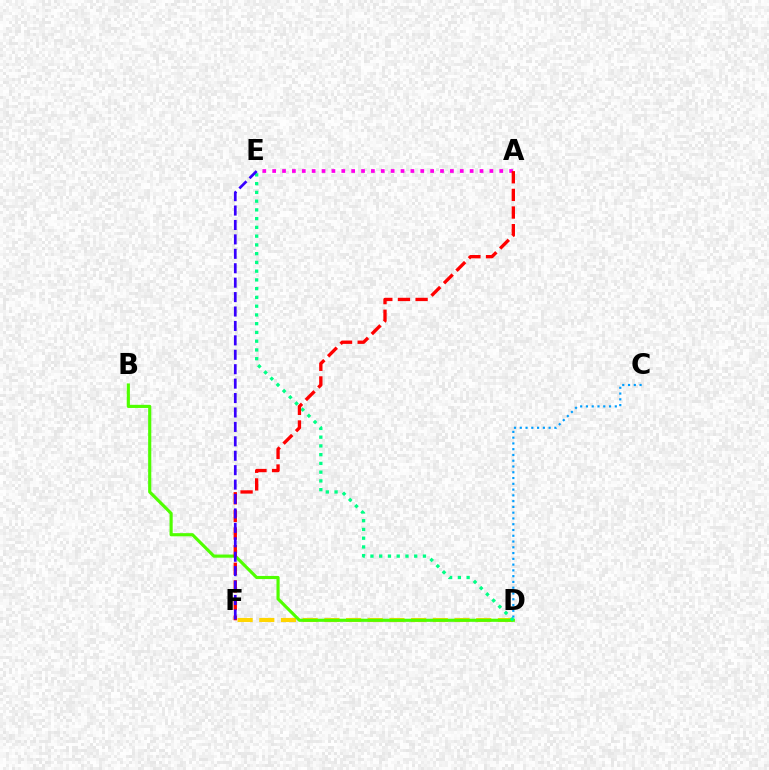{('D', 'F'): [{'color': '#ffd500', 'line_style': 'dashed', 'thickness': 2.95}], ('B', 'D'): [{'color': '#4fff00', 'line_style': 'solid', 'thickness': 2.26}], ('A', 'E'): [{'color': '#ff00ed', 'line_style': 'dotted', 'thickness': 2.68}], ('D', 'E'): [{'color': '#00ff86', 'line_style': 'dotted', 'thickness': 2.38}], ('A', 'F'): [{'color': '#ff0000', 'line_style': 'dashed', 'thickness': 2.4}], ('E', 'F'): [{'color': '#3700ff', 'line_style': 'dashed', 'thickness': 1.96}], ('C', 'D'): [{'color': '#009eff', 'line_style': 'dotted', 'thickness': 1.57}]}